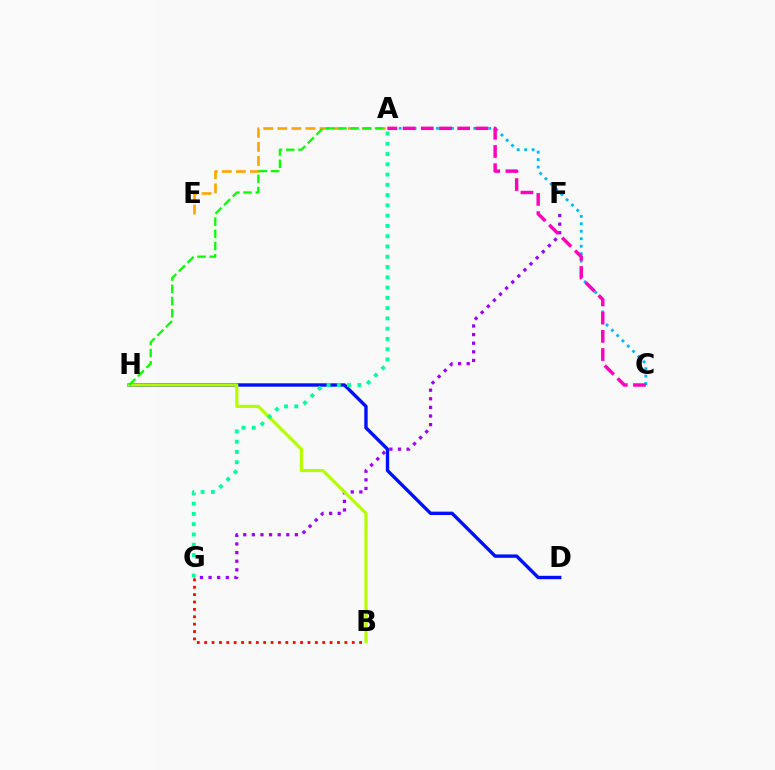{('D', 'H'): [{'color': '#0010ff', 'line_style': 'solid', 'thickness': 2.44}], ('F', 'G'): [{'color': '#9b00ff', 'line_style': 'dotted', 'thickness': 2.34}], ('A', 'E'): [{'color': '#ffa500', 'line_style': 'dashed', 'thickness': 1.91}], ('B', 'H'): [{'color': '#b3ff00', 'line_style': 'solid', 'thickness': 2.28}], ('B', 'G'): [{'color': '#ff0000', 'line_style': 'dotted', 'thickness': 2.0}], ('A', 'C'): [{'color': '#00b5ff', 'line_style': 'dotted', 'thickness': 2.03}, {'color': '#ff00bd', 'line_style': 'dashed', 'thickness': 2.47}], ('A', 'H'): [{'color': '#08ff00', 'line_style': 'dashed', 'thickness': 1.66}], ('A', 'G'): [{'color': '#00ff9d', 'line_style': 'dotted', 'thickness': 2.79}]}